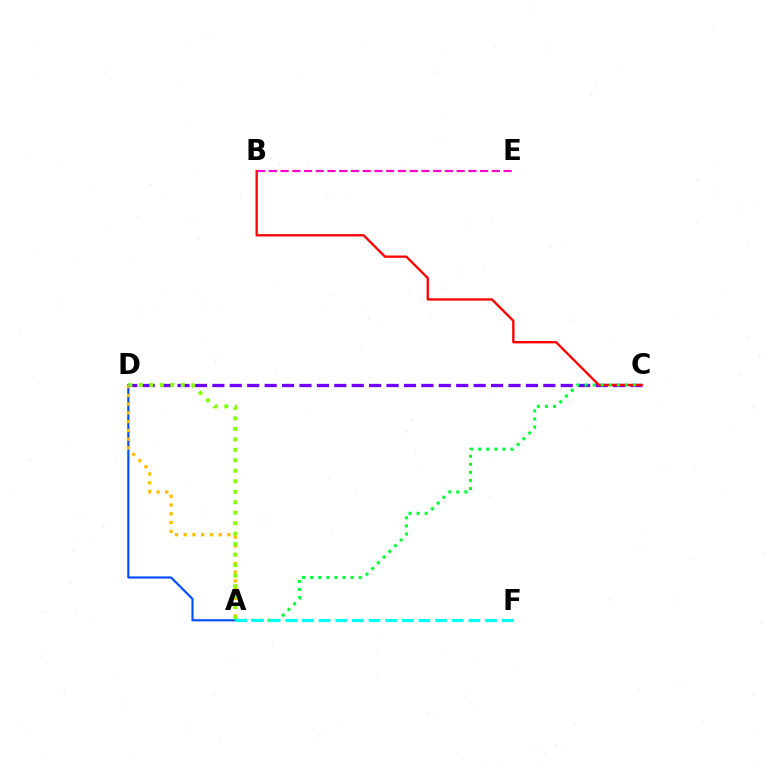{('A', 'D'): [{'color': '#004bff', 'line_style': 'solid', 'thickness': 1.53}, {'color': '#ffbd00', 'line_style': 'dotted', 'thickness': 2.38}, {'color': '#84ff00', 'line_style': 'dotted', 'thickness': 2.85}], ('C', 'D'): [{'color': '#7200ff', 'line_style': 'dashed', 'thickness': 2.37}], ('B', 'C'): [{'color': '#ff0000', 'line_style': 'solid', 'thickness': 1.69}], ('A', 'C'): [{'color': '#00ff39', 'line_style': 'dotted', 'thickness': 2.2}], ('B', 'E'): [{'color': '#ff00cf', 'line_style': 'dashed', 'thickness': 1.59}], ('A', 'F'): [{'color': '#00fff6', 'line_style': 'dashed', 'thickness': 2.26}]}